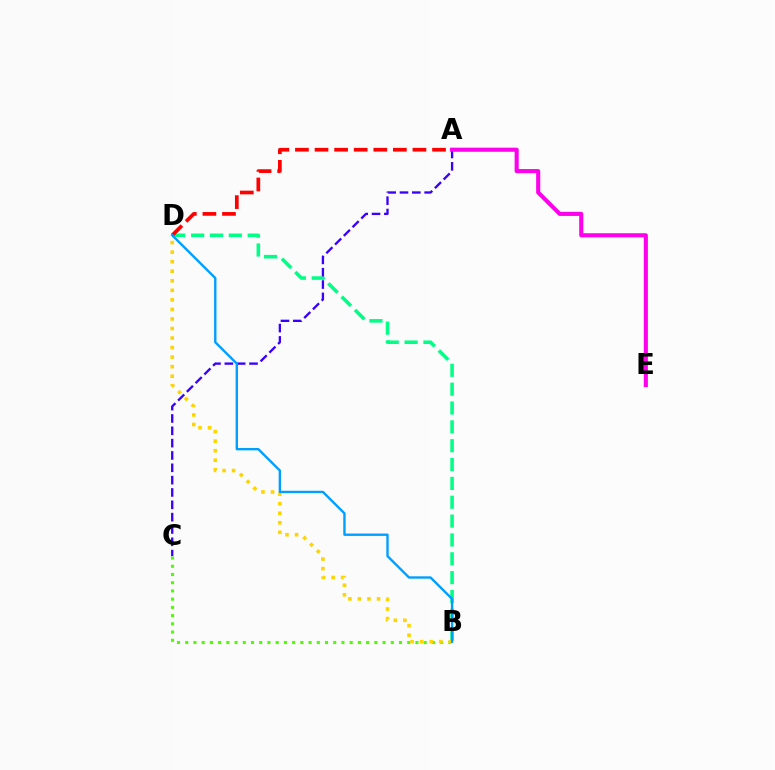{('B', 'C'): [{'color': '#4fff00', 'line_style': 'dotted', 'thickness': 2.23}], ('B', 'D'): [{'color': '#00ff86', 'line_style': 'dashed', 'thickness': 2.56}, {'color': '#ffd500', 'line_style': 'dotted', 'thickness': 2.59}, {'color': '#009eff', 'line_style': 'solid', 'thickness': 1.7}], ('A', 'D'): [{'color': '#ff0000', 'line_style': 'dashed', 'thickness': 2.66}], ('A', 'C'): [{'color': '#3700ff', 'line_style': 'dashed', 'thickness': 1.68}], ('A', 'E'): [{'color': '#ff00ed', 'line_style': 'solid', 'thickness': 2.94}]}